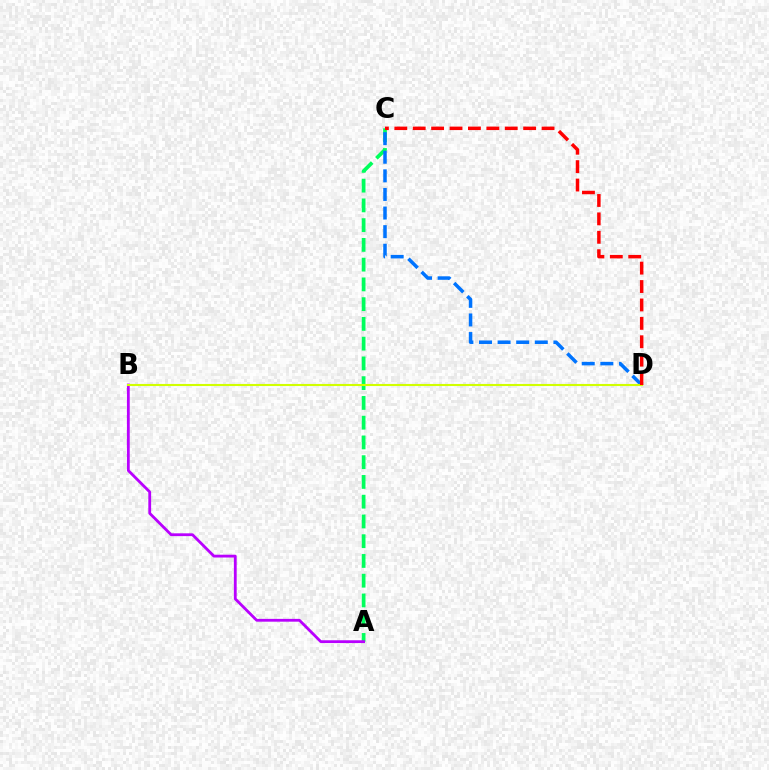{('A', 'C'): [{'color': '#00ff5c', 'line_style': 'dashed', 'thickness': 2.68}], ('A', 'B'): [{'color': '#b900ff', 'line_style': 'solid', 'thickness': 2.02}], ('C', 'D'): [{'color': '#0074ff', 'line_style': 'dashed', 'thickness': 2.53}, {'color': '#ff0000', 'line_style': 'dashed', 'thickness': 2.5}], ('B', 'D'): [{'color': '#d1ff00', 'line_style': 'solid', 'thickness': 1.51}]}